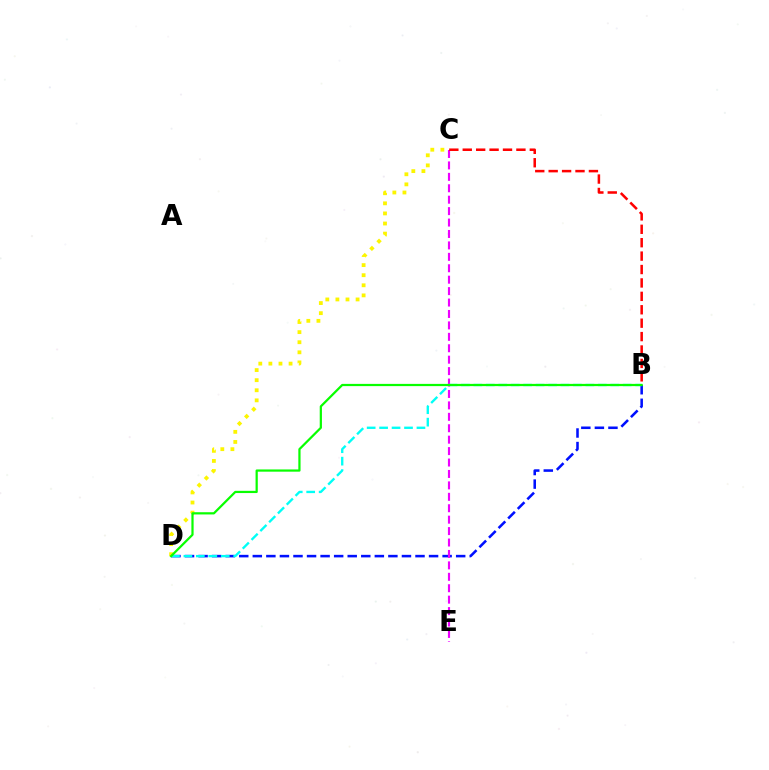{('B', 'D'): [{'color': '#0010ff', 'line_style': 'dashed', 'thickness': 1.84}, {'color': '#00fff6', 'line_style': 'dashed', 'thickness': 1.69}, {'color': '#08ff00', 'line_style': 'solid', 'thickness': 1.6}], ('C', 'E'): [{'color': '#ee00ff', 'line_style': 'dashed', 'thickness': 1.55}], ('B', 'C'): [{'color': '#ff0000', 'line_style': 'dashed', 'thickness': 1.82}], ('C', 'D'): [{'color': '#fcf500', 'line_style': 'dotted', 'thickness': 2.74}]}